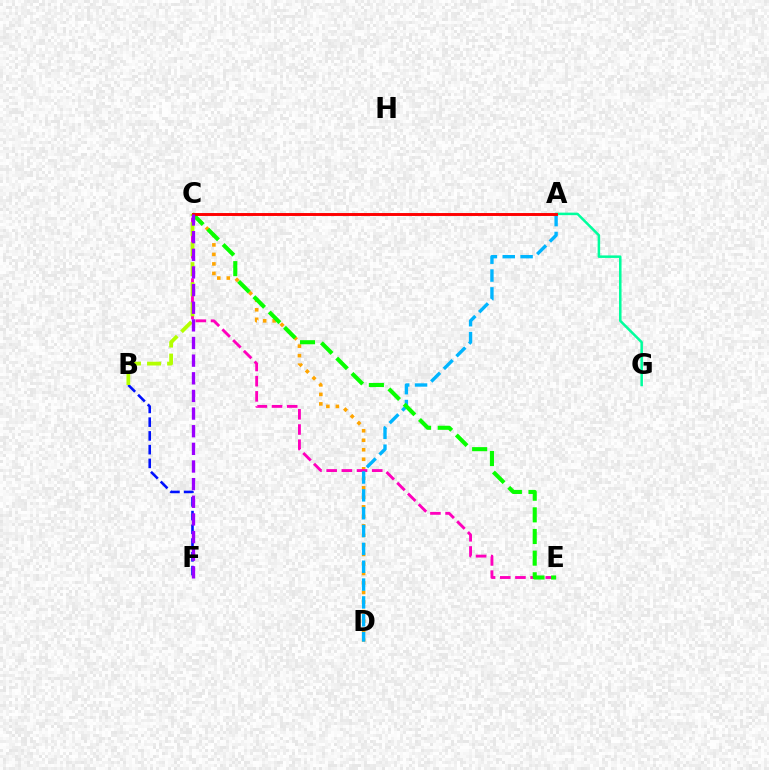{('C', 'D'): [{'color': '#ffa500', 'line_style': 'dotted', 'thickness': 2.59}], ('B', 'F'): [{'color': '#0010ff', 'line_style': 'dashed', 'thickness': 1.87}], ('C', 'E'): [{'color': '#ff00bd', 'line_style': 'dashed', 'thickness': 2.06}, {'color': '#08ff00', 'line_style': 'dashed', 'thickness': 2.94}], ('A', 'D'): [{'color': '#00b5ff', 'line_style': 'dashed', 'thickness': 2.42}], ('B', 'C'): [{'color': '#b3ff00', 'line_style': 'dashed', 'thickness': 2.73}], ('A', 'G'): [{'color': '#00ff9d', 'line_style': 'solid', 'thickness': 1.81}], ('A', 'C'): [{'color': '#ff0000', 'line_style': 'solid', 'thickness': 2.1}], ('C', 'F'): [{'color': '#9b00ff', 'line_style': 'dashed', 'thickness': 2.4}]}